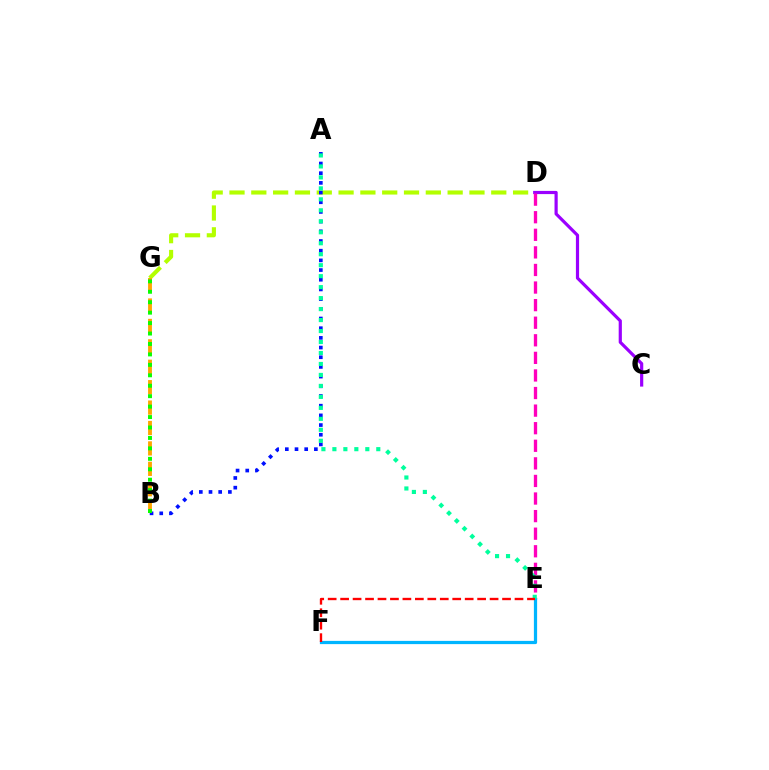{('C', 'D'): [{'color': '#9b00ff', 'line_style': 'solid', 'thickness': 2.29}], ('D', 'E'): [{'color': '#ff00bd', 'line_style': 'dashed', 'thickness': 2.39}], ('E', 'F'): [{'color': '#00b5ff', 'line_style': 'solid', 'thickness': 2.32}, {'color': '#ff0000', 'line_style': 'dashed', 'thickness': 1.69}], ('D', 'G'): [{'color': '#b3ff00', 'line_style': 'dashed', 'thickness': 2.96}], ('A', 'B'): [{'color': '#0010ff', 'line_style': 'dotted', 'thickness': 2.63}], ('A', 'E'): [{'color': '#00ff9d', 'line_style': 'dotted', 'thickness': 2.98}], ('B', 'G'): [{'color': '#ffa500', 'line_style': 'dashed', 'thickness': 2.77}, {'color': '#08ff00', 'line_style': 'dotted', 'thickness': 2.84}]}